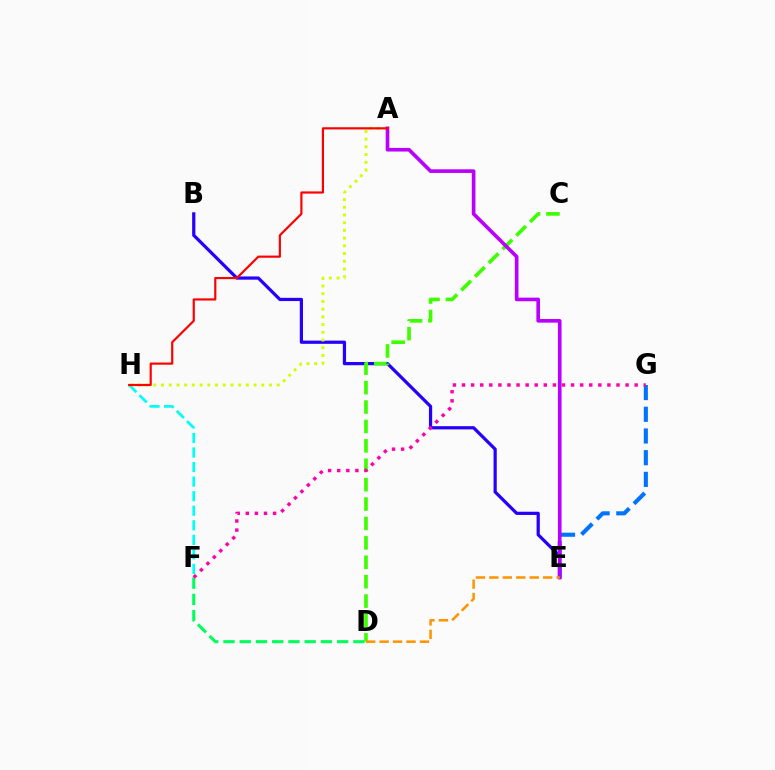{('F', 'H'): [{'color': '#00fff6', 'line_style': 'dashed', 'thickness': 1.98}], ('D', 'F'): [{'color': '#00ff5c', 'line_style': 'dashed', 'thickness': 2.21}], ('B', 'E'): [{'color': '#2500ff', 'line_style': 'solid', 'thickness': 2.32}], ('C', 'D'): [{'color': '#3dff00', 'line_style': 'dashed', 'thickness': 2.64}], ('A', 'H'): [{'color': '#d1ff00', 'line_style': 'dotted', 'thickness': 2.1}, {'color': '#ff0000', 'line_style': 'solid', 'thickness': 1.57}], ('E', 'G'): [{'color': '#0074ff', 'line_style': 'dashed', 'thickness': 2.95}], ('F', 'G'): [{'color': '#ff00ac', 'line_style': 'dotted', 'thickness': 2.47}], ('A', 'E'): [{'color': '#b900ff', 'line_style': 'solid', 'thickness': 2.62}], ('D', 'E'): [{'color': '#ff9400', 'line_style': 'dashed', 'thickness': 1.83}]}